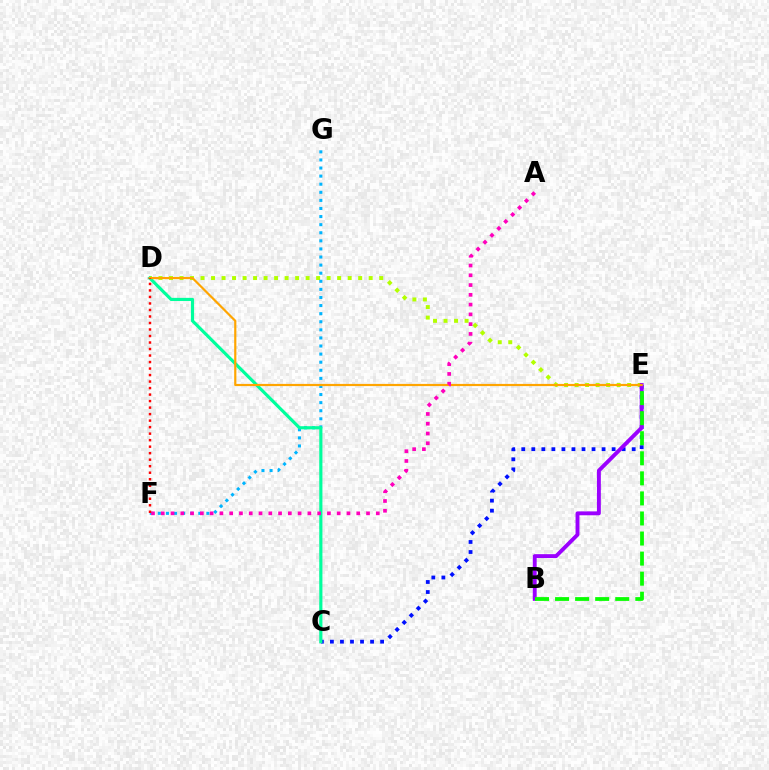{('D', 'E'): [{'color': '#b3ff00', 'line_style': 'dotted', 'thickness': 2.86}, {'color': '#ffa500', 'line_style': 'solid', 'thickness': 1.58}], ('C', 'E'): [{'color': '#0010ff', 'line_style': 'dotted', 'thickness': 2.73}], ('F', 'G'): [{'color': '#00b5ff', 'line_style': 'dotted', 'thickness': 2.2}], ('C', 'D'): [{'color': '#00ff9d', 'line_style': 'solid', 'thickness': 2.28}], ('B', 'E'): [{'color': '#9b00ff', 'line_style': 'solid', 'thickness': 2.8}, {'color': '#08ff00', 'line_style': 'dashed', 'thickness': 2.72}], ('A', 'F'): [{'color': '#ff00bd', 'line_style': 'dotted', 'thickness': 2.66}], ('D', 'F'): [{'color': '#ff0000', 'line_style': 'dotted', 'thickness': 1.77}]}